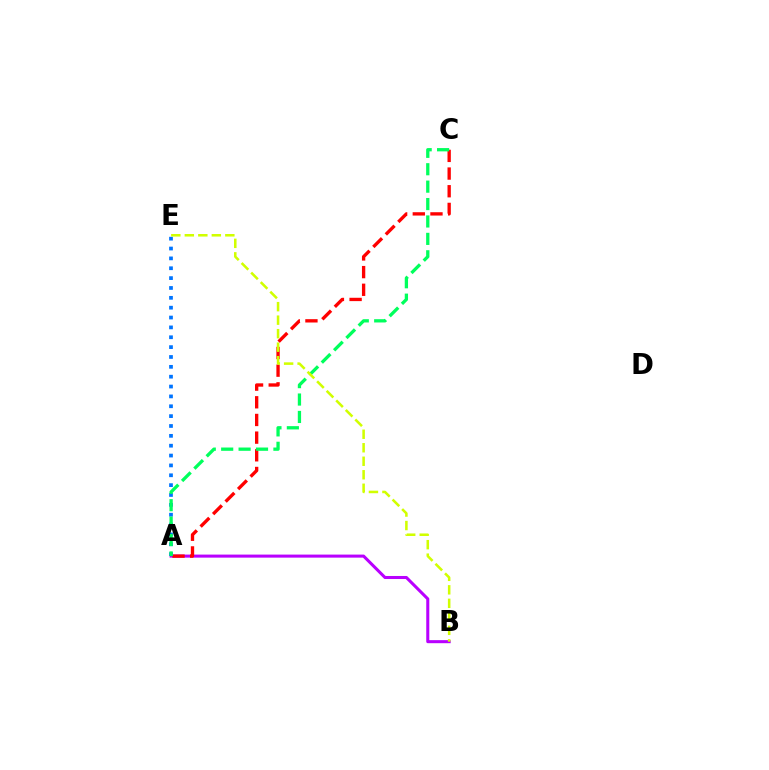{('A', 'B'): [{'color': '#b900ff', 'line_style': 'solid', 'thickness': 2.19}], ('A', 'C'): [{'color': '#ff0000', 'line_style': 'dashed', 'thickness': 2.4}, {'color': '#00ff5c', 'line_style': 'dashed', 'thickness': 2.37}], ('A', 'E'): [{'color': '#0074ff', 'line_style': 'dotted', 'thickness': 2.68}], ('B', 'E'): [{'color': '#d1ff00', 'line_style': 'dashed', 'thickness': 1.83}]}